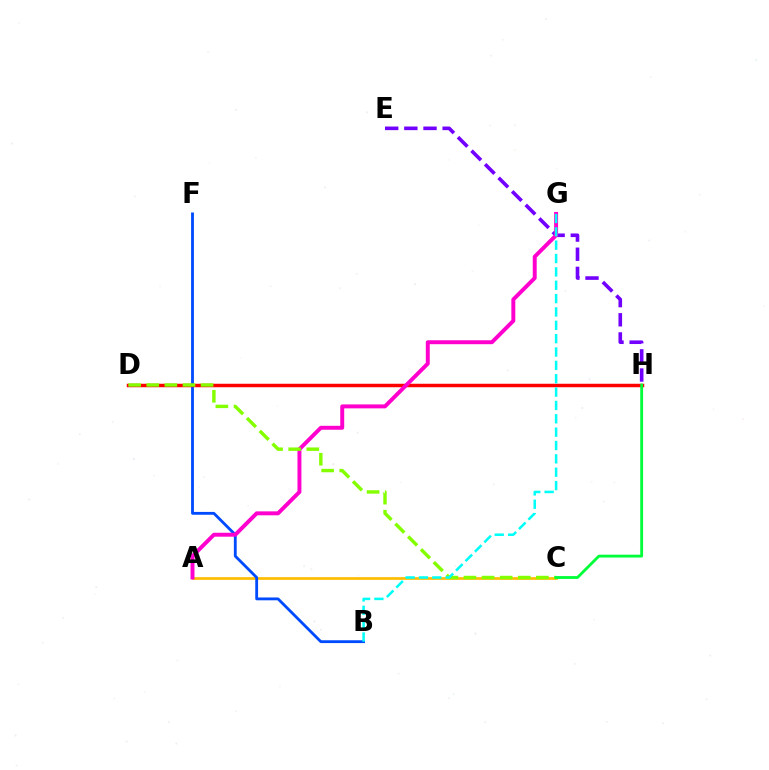{('A', 'C'): [{'color': '#ffbd00', 'line_style': 'solid', 'thickness': 1.95}], ('B', 'F'): [{'color': '#004bff', 'line_style': 'solid', 'thickness': 2.04}], ('D', 'H'): [{'color': '#ff0000', 'line_style': 'solid', 'thickness': 2.51}], ('E', 'H'): [{'color': '#7200ff', 'line_style': 'dashed', 'thickness': 2.6}], ('A', 'G'): [{'color': '#ff00cf', 'line_style': 'solid', 'thickness': 2.84}], ('C', 'D'): [{'color': '#84ff00', 'line_style': 'dashed', 'thickness': 2.46}], ('C', 'H'): [{'color': '#00ff39', 'line_style': 'solid', 'thickness': 2.04}], ('B', 'G'): [{'color': '#00fff6', 'line_style': 'dashed', 'thickness': 1.81}]}